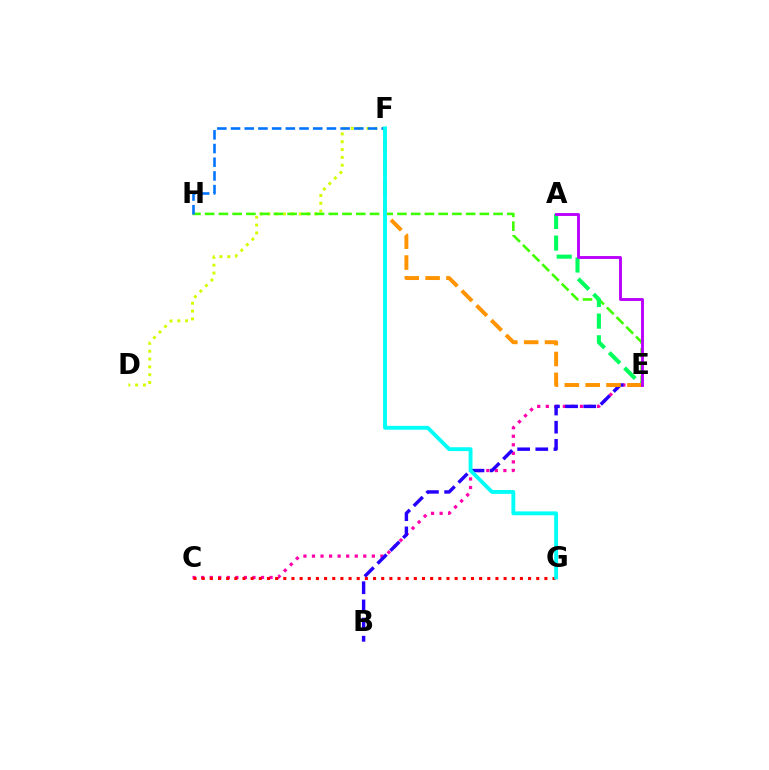{('C', 'E'): [{'color': '#ff00ac', 'line_style': 'dotted', 'thickness': 2.32}], ('D', 'F'): [{'color': '#d1ff00', 'line_style': 'dotted', 'thickness': 2.12}], ('E', 'H'): [{'color': '#3dff00', 'line_style': 'dashed', 'thickness': 1.87}], ('B', 'E'): [{'color': '#2500ff', 'line_style': 'dashed', 'thickness': 2.47}], ('A', 'E'): [{'color': '#00ff5c', 'line_style': 'dashed', 'thickness': 2.94}, {'color': '#b900ff', 'line_style': 'solid', 'thickness': 2.08}], ('F', 'H'): [{'color': '#0074ff', 'line_style': 'dashed', 'thickness': 1.86}], ('E', 'F'): [{'color': '#ff9400', 'line_style': 'dashed', 'thickness': 2.83}], ('C', 'G'): [{'color': '#ff0000', 'line_style': 'dotted', 'thickness': 2.22}], ('F', 'G'): [{'color': '#00fff6', 'line_style': 'solid', 'thickness': 2.79}]}